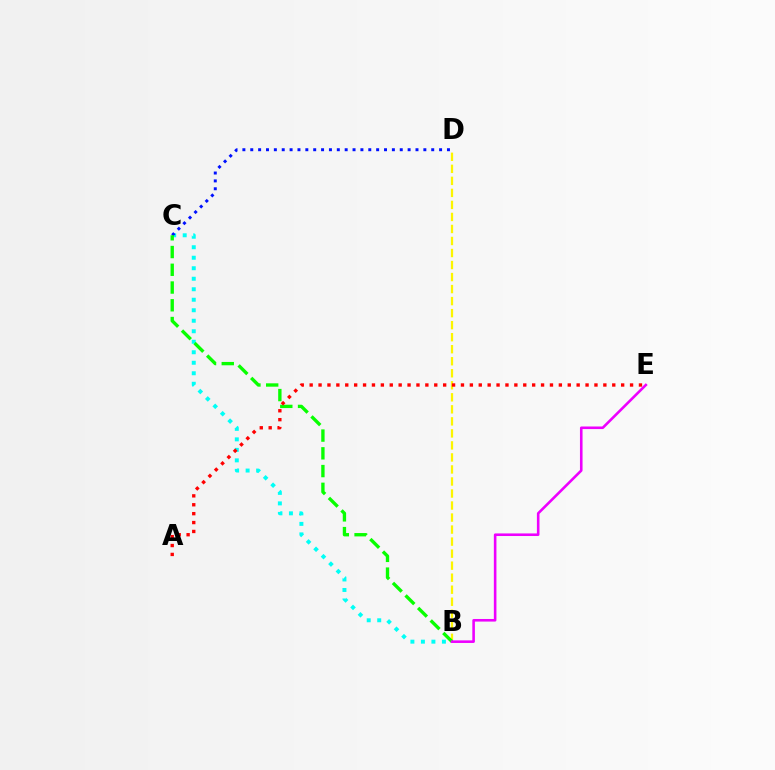{('B', 'C'): [{'color': '#00fff6', 'line_style': 'dotted', 'thickness': 2.85}, {'color': '#08ff00', 'line_style': 'dashed', 'thickness': 2.41}], ('C', 'D'): [{'color': '#0010ff', 'line_style': 'dotted', 'thickness': 2.14}], ('B', 'D'): [{'color': '#fcf500', 'line_style': 'dashed', 'thickness': 1.63}], ('A', 'E'): [{'color': '#ff0000', 'line_style': 'dotted', 'thickness': 2.42}], ('B', 'E'): [{'color': '#ee00ff', 'line_style': 'solid', 'thickness': 1.86}]}